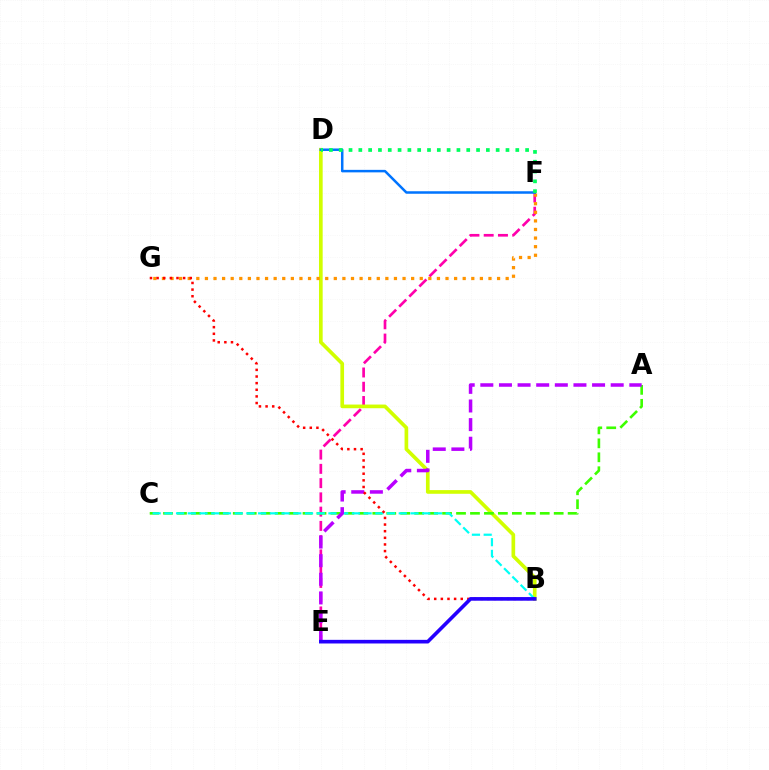{('E', 'F'): [{'color': '#ff00ac', 'line_style': 'dashed', 'thickness': 1.94}], ('B', 'D'): [{'color': '#d1ff00', 'line_style': 'solid', 'thickness': 2.64}], ('A', 'C'): [{'color': '#3dff00', 'line_style': 'dashed', 'thickness': 1.9}], ('B', 'C'): [{'color': '#00fff6', 'line_style': 'dashed', 'thickness': 1.59}], ('F', 'G'): [{'color': '#ff9400', 'line_style': 'dotted', 'thickness': 2.33}], ('D', 'F'): [{'color': '#0074ff', 'line_style': 'solid', 'thickness': 1.8}, {'color': '#00ff5c', 'line_style': 'dotted', 'thickness': 2.67}], ('A', 'E'): [{'color': '#b900ff', 'line_style': 'dashed', 'thickness': 2.53}], ('B', 'G'): [{'color': '#ff0000', 'line_style': 'dotted', 'thickness': 1.8}], ('B', 'E'): [{'color': '#2500ff', 'line_style': 'solid', 'thickness': 2.62}]}